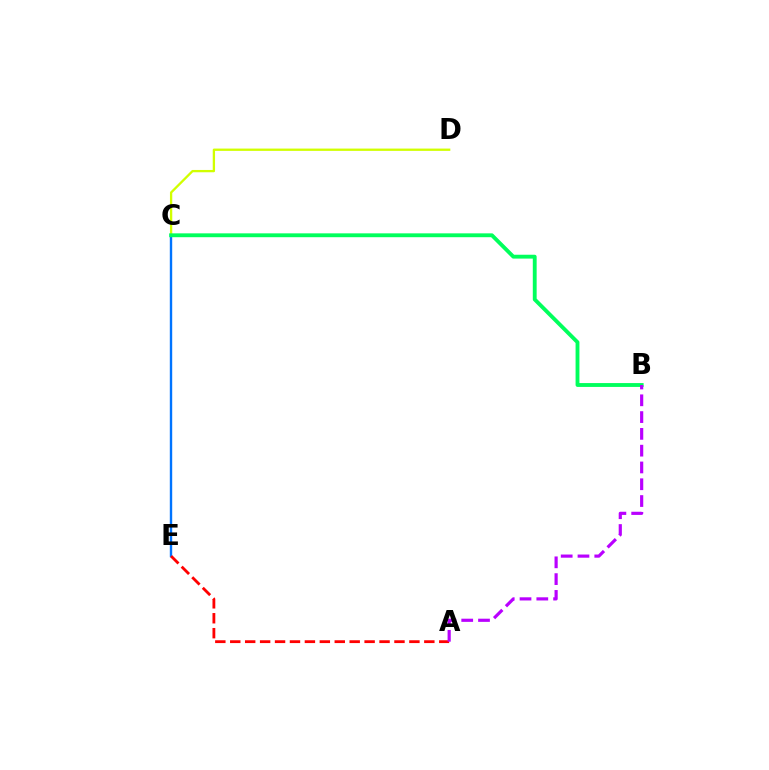{('C', 'E'): [{'color': '#0074ff', 'line_style': 'solid', 'thickness': 1.73}], ('A', 'E'): [{'color': '#ff0000', 'line_style': 'dashed', 'thickness': 2.03}], ('C', 'D'): [{'color': '#d1ff00', 'line_style': 'solid', 'thickness': 1.66}], ('B', 'C'): [{'color': '#00ff5c', 'line_style': 'solid', 'thickness': 2.78}], ('A', 'B'): [{'color': '#b900ff', 'line_style': 'dashed', 'thickness': 2.28}]}